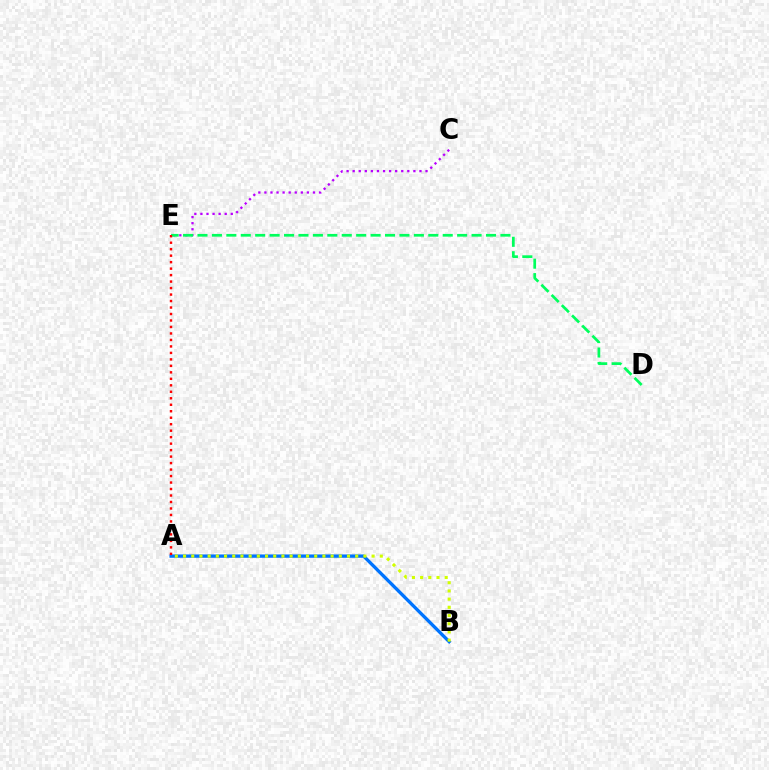{('C', 'E'): [{'color': '#b900ff', 'line_style': 'dotted', 'thickness': 1.65}], ('A', 'B'): [{'color': '#0074ff', 'line_style': 'solid', 'thickness': 2.4}, {'color': '#d1ff00', 'line_style': 'dotted', 'thickness': 2.23}], ('D', 'E'): [{'color': '#00ff5c', 'line_style': 'dashed', 'thickness': 1.96}], ('A', 'E'): [{'color': '#ff0000', 'line_style': 'dotted', 'thickness': 1.76}]}